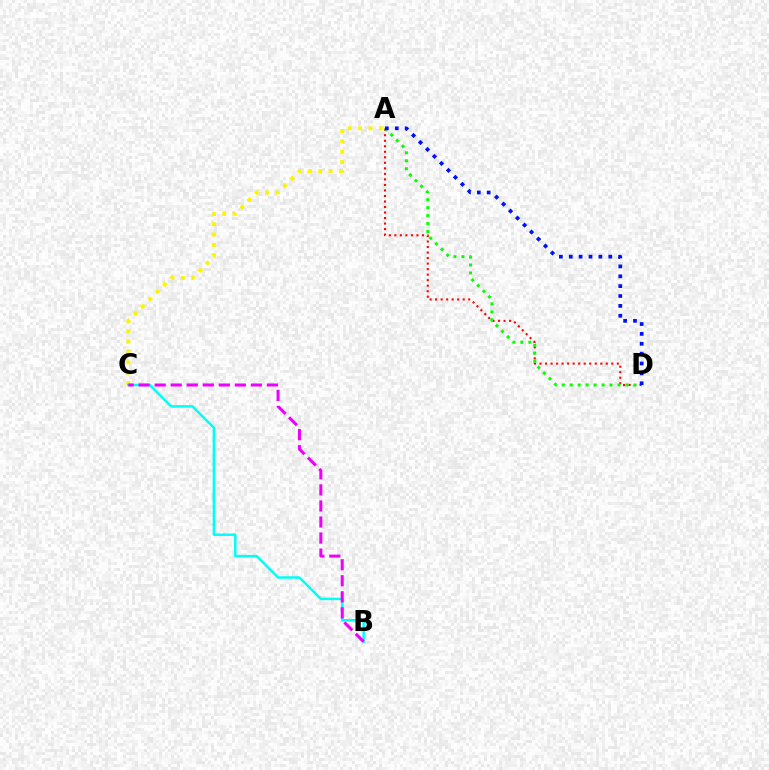{('A', 'C'): [{'color': '#fcf500', 'line_style': 'dotted', 'thickness': 2.81}], ('A', 'D'): [{'color': '#ff0000', 'line_style': 'dotted', 'thickness': 1.5}, {'color': '#08ff00', 'line_style': 'dotted', 'thickness': 2.16}, {'color': '#0010ff', 'line_style': 'dotted', 'thickness': 2.68}], ('B', 'C'): [{'color': '#00fff6', 'line_style': 'solid', 'thickness': 1.8}, {'color': '#ee00ff', 'line_style': 'dashed', 'thickness': 2.18}]}